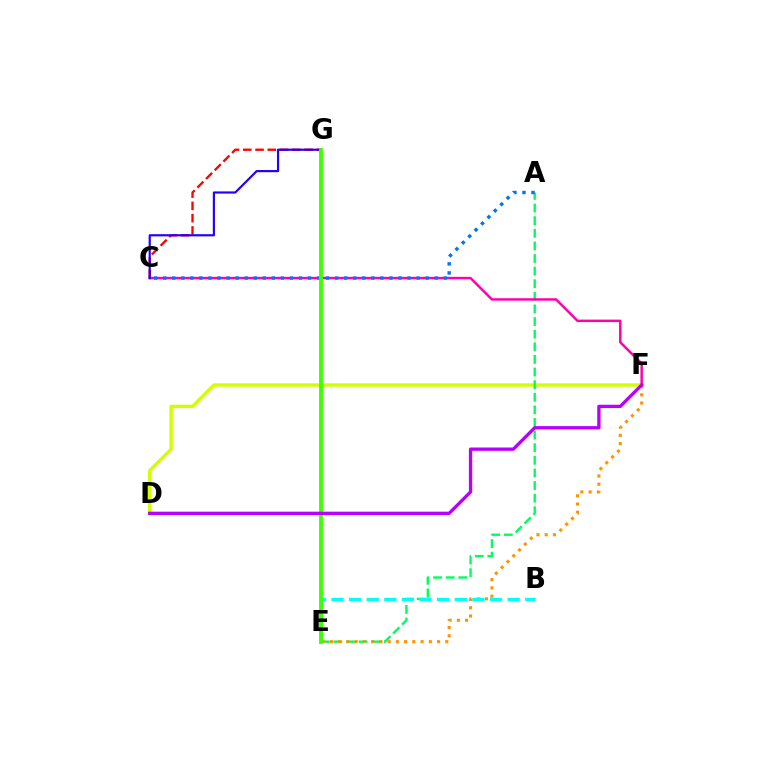{('D', 'F'): [{'color': '#d1ff00', 'line_style': 'solid', 'thickness': 2.41}, {'color': '#b900ff', 'line_style': 'solid', 'thickness': 2.39}], ('A', 'E'): [{'color': '#00ff5c', 'line_style': 'dashed', 'thickness': 1.71}], ('E', 'F'): [{'color': '#ff9400', 'line_style': 'dotted', 'thickness': 2.24}], ('C', 'G'): [{'color': '#ff0000', 'line_style': 'dashed', 'thickness': 1.67}, {'color': '#2500ff', 'line_style': 'solid', 'thickness': 1.57}], ('B', 'E'): [{'color': '#00fff6', 'line_style': 'dashed', 'thickness': 2.39}], ('C', 'F'): [{'color': '#ff00ac', 'line_style': 'solid', 'thickness': 1.78}], ('A', 'C'): [{'color': '#0074ff', 'line_style': 'dotted', 'thickness': 2.46}], ('E', 'G'): [{'color': '#3dff00', 'line_style': 'solid', 'thickness': 2.75}]}